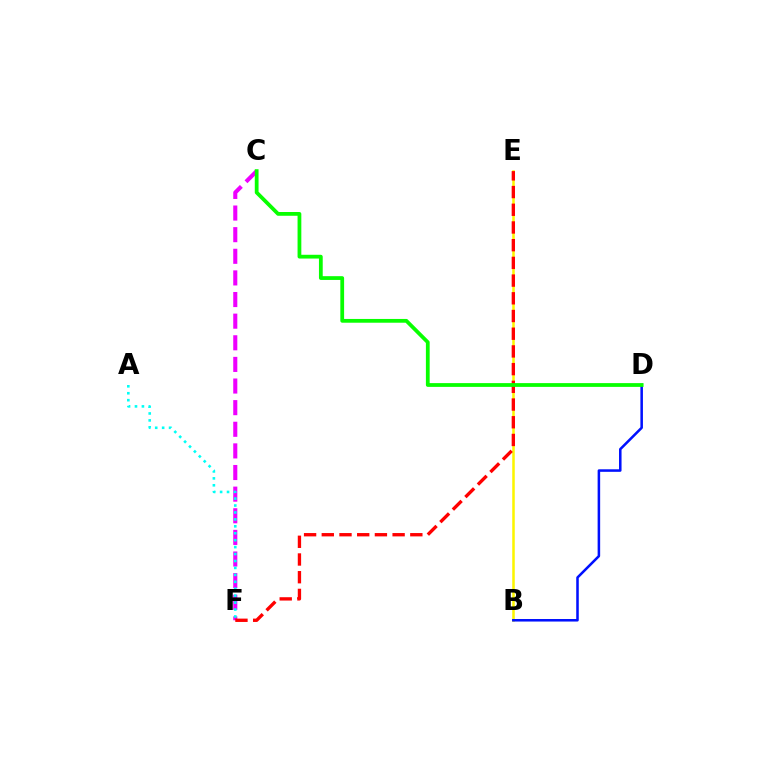{('B', 'E'): [{'color': '#fcf500', 'line_style': 'solid', 'thickness': 1.82}], ('C', 'F'): [{'color': '#ee00ff', 'line_style': 'dashed', 'thickness': 2.94}], ('B', 'D'): [{'color': '#0010ff', 'line_style': 'solid', 'thickness': 1.83}], ('E', 'F'): [{'color': '#ff0000', 'line_style': 'dashed', 'thickness': 2.41}], ('A', 'F'): [{'color': '#00fff6', 'line_style': 'dotted', 'thickness': 1.88}], ('C', 'D'): [{'color': '#08ff00', 'line_style': 'solid', 'thickness': 2.71}]}